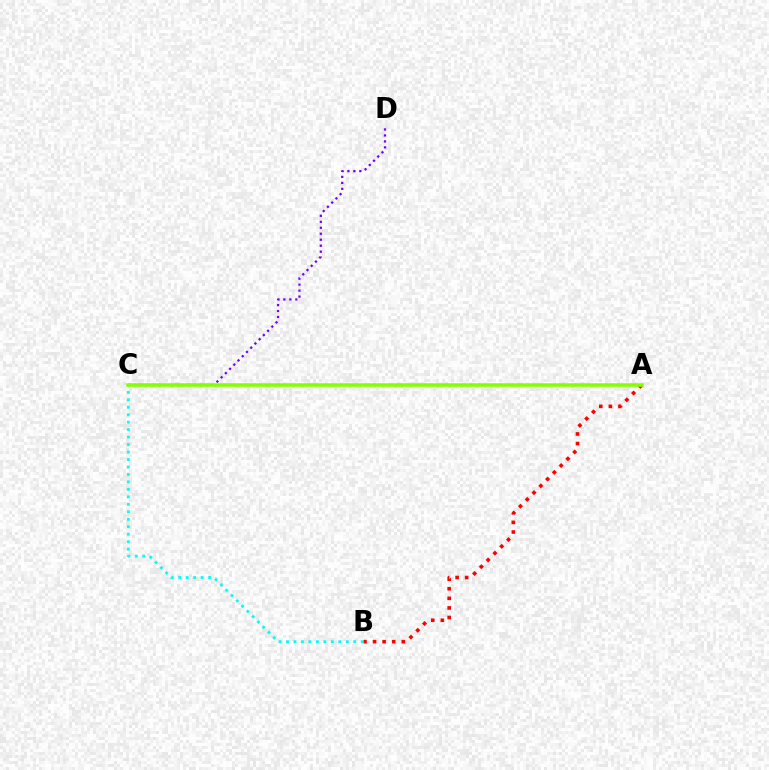{('C', 'D'): [{'color': '#7200ff', 'line_style': 'dotted', 'thickness': 1.62}], ('B', 'C'): [{'color': '#00fff6', 'line_style': 'dotted', 'thickness': 2.03}], ('A', 'B'): [{'color': '#ff0000', 'line_style': 'dotted', 'thickness': 2.6}], ('A', 'C'): [{'color': '#84ff00', 'line_style': 'solid', 'thickness': 2.54}]}